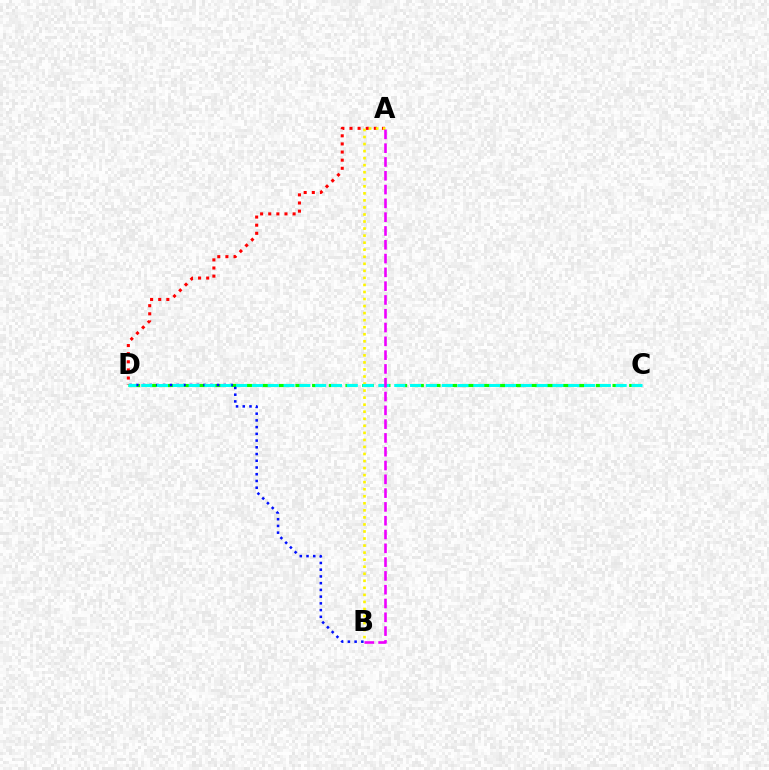{('C', 'D'): [{'color': '#08ff00', 'line_style': 'dashed', 'thickness': 2.27}, {'color': '#00fff6', 'line_style': 'dashed', 'thickness': 2.15}], ('A', 'D'): [{'color': '#ff0000', 'line_style': 'dotted', 'thickness': 2.21}], ('B', 'D'): [{'color': '#0010ff', 'line_style': 'dotted', 'thickness': 1.83}], ('A', 'B'): [{'color': '#fcf500', 'line_style': 'dotted', 'thickness': 1.91}, {'color': '#ee00ff', 'line_style': 'dashed', 'thickness': 1.87}]}